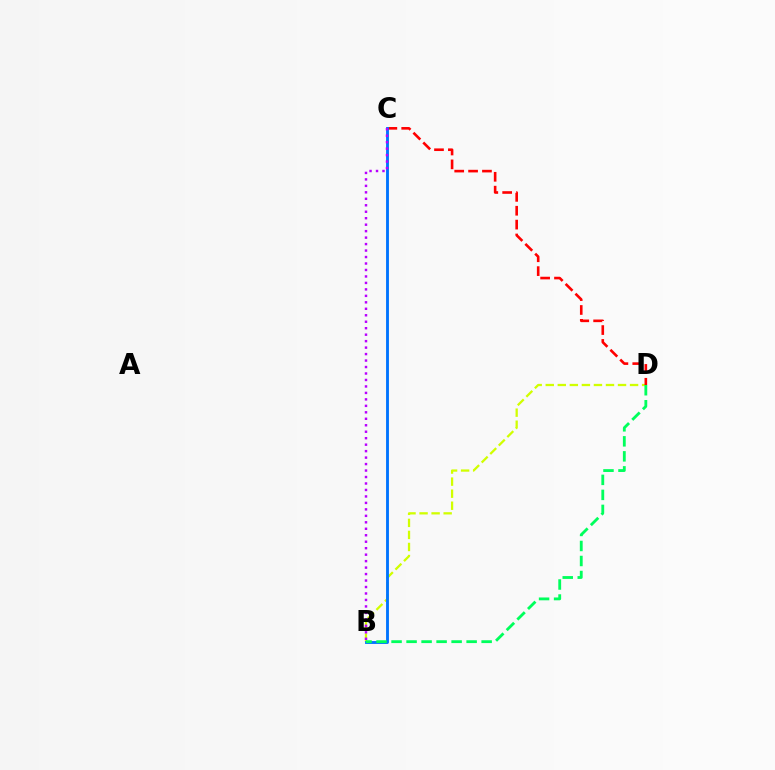{('B', 'D'): [{'color': '#d1ff00', 'line_style': 'dashed', 'thickness': 1.64}, {'color': '#00ff5c', 'line_style': 'dashed', 'thickness': 2.04}], ('C', 'D'): [{'color': '#ff0000', 'line_style': 'dashed', 'thickness': 1.88}], ('B', 'C'): [{'color': '#0074ff', 'line_style': 'solid', 'thickness': 2.07}, {'color': '#b900ff', 'line_style': 'dotted', 'thickness': 1.76}]}